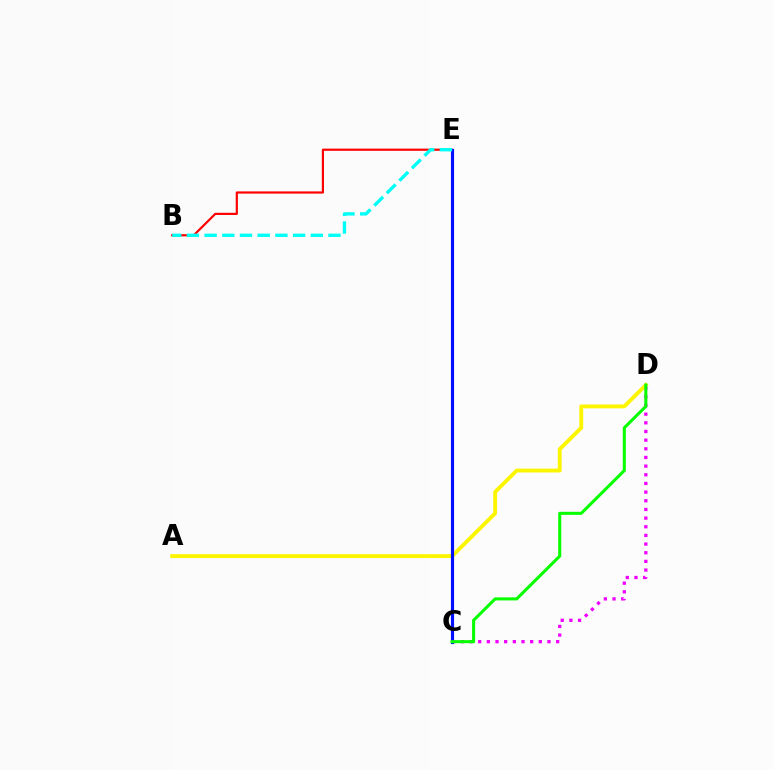{('C', 'D'): [{'color': '#ee00ff', 'line_style': 'dotted', 'thickness': 2.35}, {'color': '#08ff00', 'line_style': 'solid', 'thickness': 2.2}], ('B', 'E'): [{'color': '#ff0000', 'line_style': 'solid', 'thickness': 1.57}, {'color': '#00fff6', 'line_style': 'dashed', 'thickness': 2.4}], ('A', 'D'): [{'color': '#fcf500', 'line_style': 'solid', 'thickness': 2.78}], ('C', 'E'): [{'color': '#0010ff', 'line_style': 'solid', 'thickness': 2.27}]}